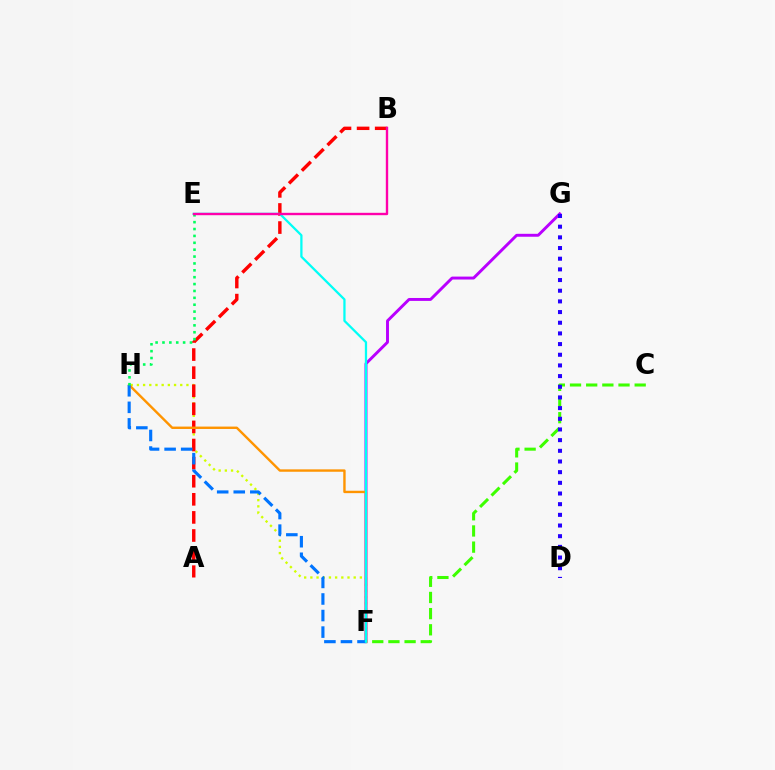{('F', 'H'): [{'color': '#d1ff00', 'line_style': 'dotted', 'thickness': 1.68}, {'color': '#ff9400', 'line_style': 'solid', 'thickness': 1.73}, {'color': '#0074ff', 'line_style': 'dashed', 'thickness': 2.25}], ('A', 'B'): [{'color': '#ff0000', 'line_style': 'dashed', 'thickness': 2.46}], ('F', 'G'): [{'color': '#b900ff', 'line_style': 'solid', 'thickness': 2.11}], ('C', 'F'): [{'color': '#3dff00', 'line_style': 'dashed', 'thickness': 2.2}], ('E', 'F'): [{'color': '#00fff6', 'line_style': 'solid', 'thickness': 1.63}], ('E', 'H'): [{'color': '#00ff5c', 'line_style': 'dotted', 'thickness': 1.87}], ('B', 'E'): [{'color': '#ff00ac', 'line_style': 'solid', 'thickness': 1.71}], ('D', 'G'): [{'color': '#2500ff', 'line_style': 'dotted', 'thickness': 2.9}]}